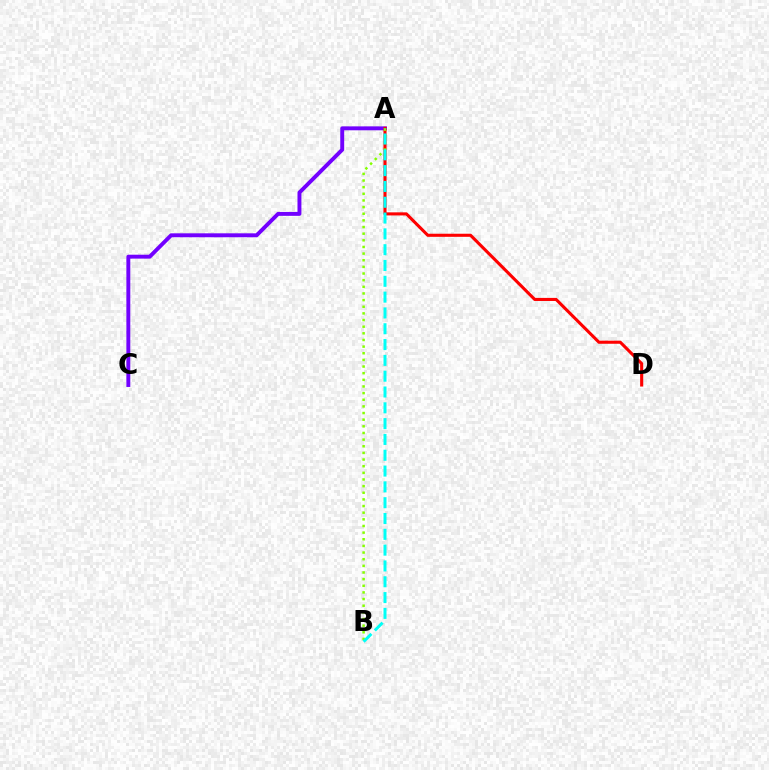{('A', 'C'): [{'color': '#7200ff', 'line_style': 'solid', 'thickness': 2.82}], ('A', 'D'): [{'color': '#ff0000', 'line_style': 'solid', 'thickness': 2.22}], ('A', 'B'): [{'color': '#84ff00', 'line_style': 'dotted', 'thickness': 1.81}, {'color': '#00fff6', 'line_style': 'dashed', 'thickness': 2.15}]}